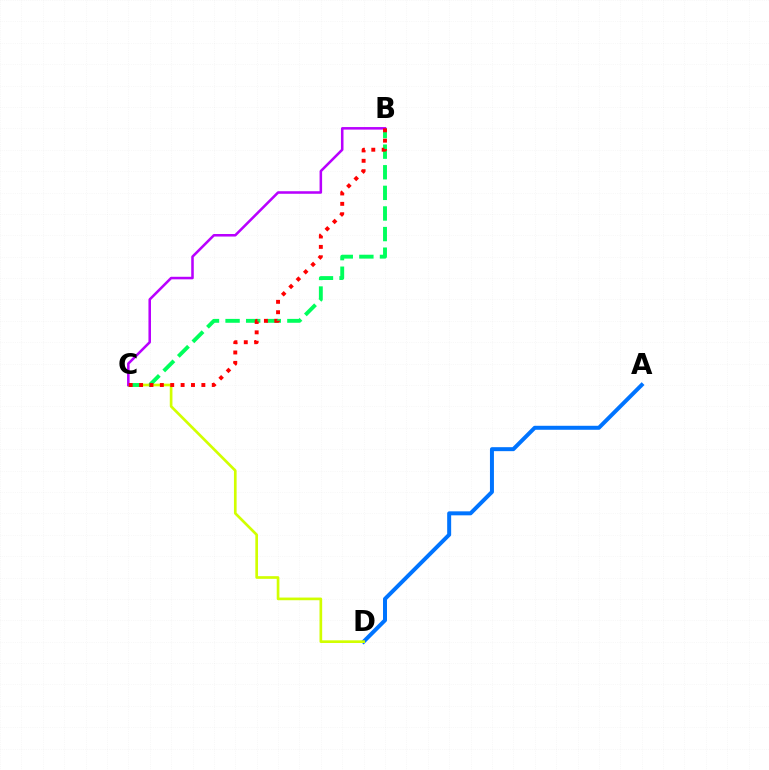{('A', 'D'): [{'color': '#0074ff', 'line_style': 'solid', 'thickness': 2.87}], ('C', 'D'): [{'color': '#d1ff00', 'line_style': 'solid', 'thickness': 1.93}], ('B', 'C'): [{'color': '#00ff5c', 'line_style': 'dashed', 'thickness': 2.8}, {'color': '#b900ff', 'line_style': 'solid', 'thickness': 1.83}, {'color': '#ff0000', 'line_style': 'dotted', 'thickness': 2.82}]}